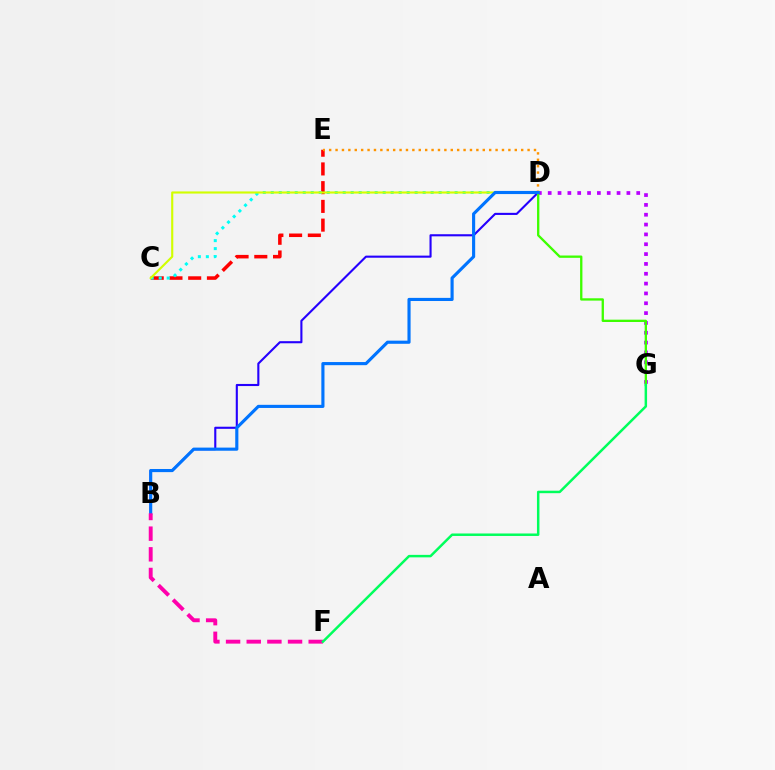{('D', 'G'): [{'color': '#b900ff', 'line_style': 'dotted', 'thickness': 2.67}, {'color': '#3dff00', 'line_style': 'solid', 'thickness': 1.67}], ('C', 'E'): [{'color': '#ff0000', 'line_style': 'dashed', 'thickness': 2.54}], ('B', 'D'): [{'color': '#2500ff', 'line_style': 'solid', 'thickness': 1.52}, {'color': '#0074ff', 'line_style': 'solid', 'thickness': 2.25}], ('C', 'D'): [{'color': '#00fff6', 'line_style': 'dotted', 'thickness': 2.17}, {'color': '#d1ff00', 'line_style': 'solid', 'thickness': 1.54}], ('D', 'E'): [{'color': '#ff9400', 'line_style': 'dotted', 'thickness': 1.74}], ('B', 'F'): [{'color': '#ff00ac', 'line_style': 'dashed', 'thickness': 2.81}], ('F', 'G'): [{'color': '#00ff5c', 'line_style': 'solid', 'thickness': 1.79}]}